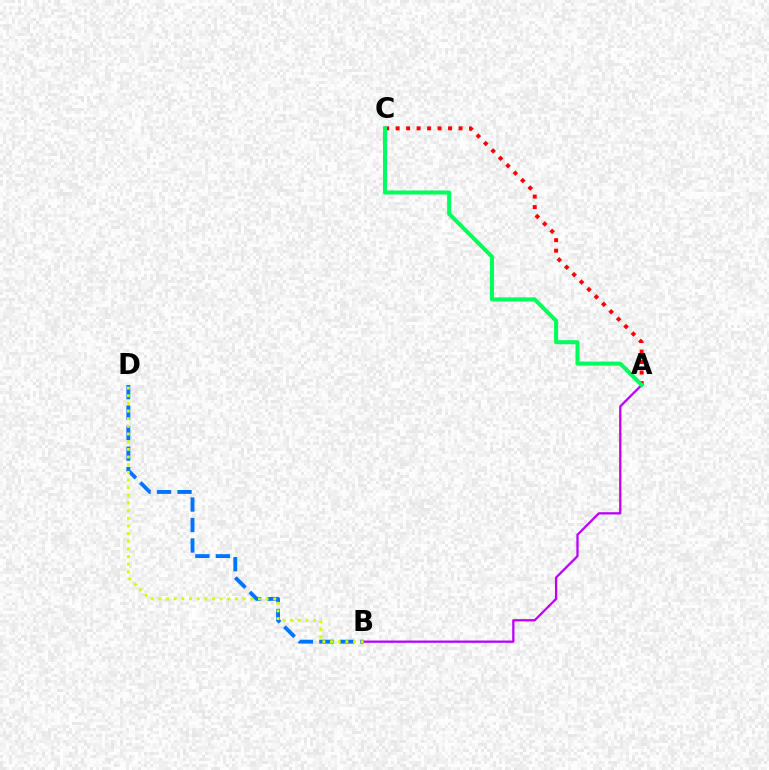{('B', 'D'): [{'color': '#0074ff', 'line_style': 'dashed', 'thickness': 2.78}, {'color': '#d1ff00', 'line_style': 'dotted', 'thickness': 2.08}], ('A', 'C'): [{'color': '#ff0000', 'line_style': 'dotted', 'thickness': 2.85}, {'color': '#00ff5c', 'line_style': 'solid', 'thickness': 2.93}], ('A', 'B'): [{'color': '#b900ff', 'line_style': 'solid', 'thickness': 1.63}]}